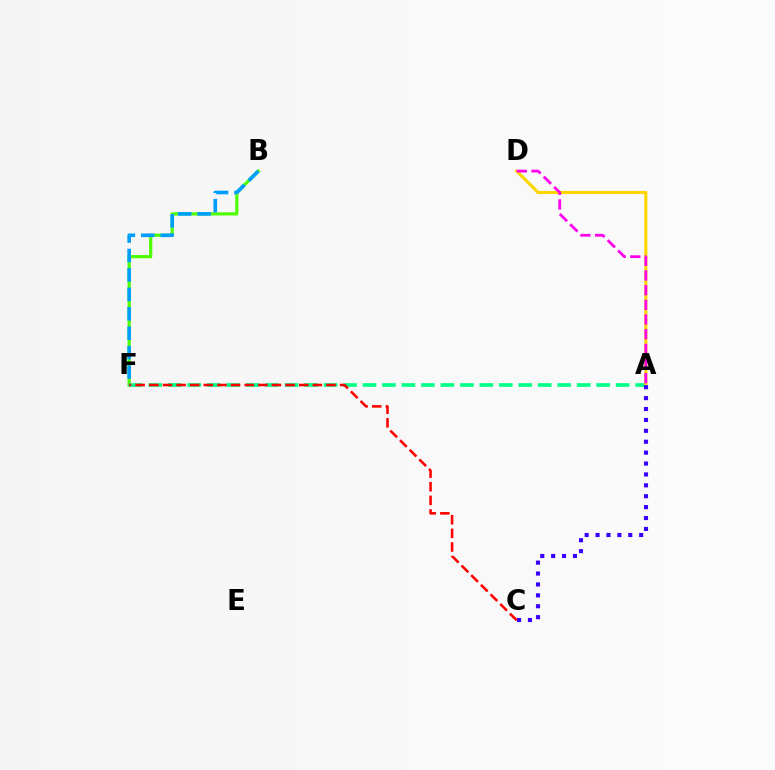{('B', 'F'): [{'color': '#4fff00', 'line_style': 'solid', 'thickness': 2.31}, {'color': '#009eff', 'line_style': 'dashed', 'thickness': 2.64}], ('A', 'F'): [{'color': '#00ff86', 'line_style': 'dashed', 'thickness': 2.65}], ('A', 'D'): [{'color': '#ffd500', 'line_style': 'solid', 'thickness': 2.23}, {'color': '#ff00ed', 'line_style': 'dashed', 'thickness': 1.99}], ('A', 'C'): [{'color': '#3700ff', 'line_style': 'dotted', 'thickness': 2.96}], ('C', 'F'): [{'color': '#ff0000', 'line_style': 'dashed', 'thickness': 1.85}]}